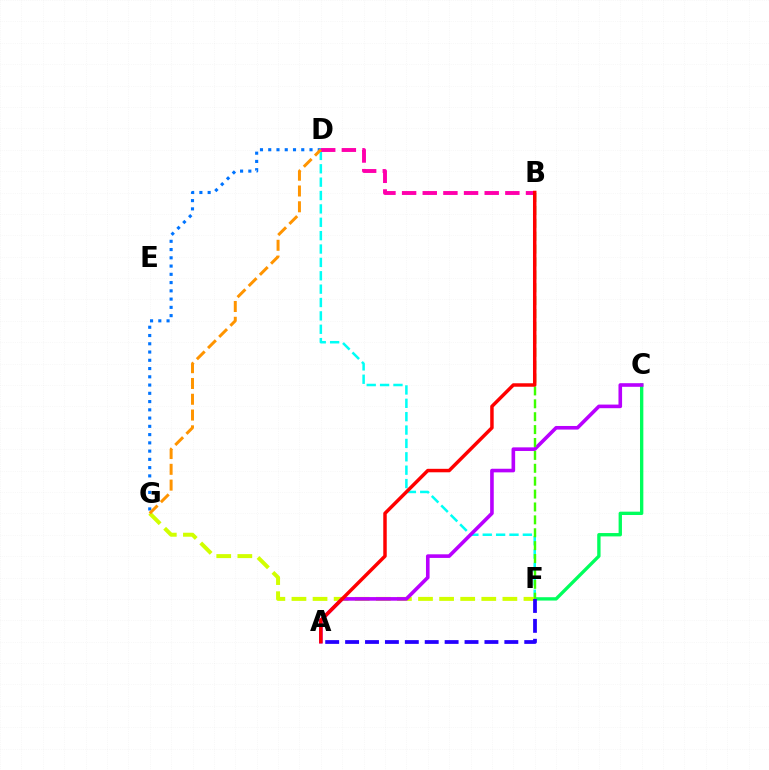{('C', 'F'): [{'color': '#00ff5c', 'line_style': 'solid', 'thickness': 2.41}], ('D', 'F'): [{'color': '#00fff6', 'line_style': 'dashed', 'thickness': 1.82}], ('B', 'D'): [{'color': '#ff00ac', 'line_style': 'dashed', 'thickness': 2.81}], ('F', 'G'): [{'color': '#d1ff00', 'line_style': 'dashed', 'thickness': 2.87}], ('A', 'C'): [{'color': '#b900ff', 'line_style': 'solid', 'thickness': 2.6}], ('B', 'F'): [{'color': '#3dff00', 'line_style': 'dashed', 'thickness': 1.75}], ('A', 'B'): [{'color': '#ff0000', 'line_style': 'solid', 'thickness': 2.5}], ('D', 'G'): [{'color': '#0074ff', 'line_style': 'dotted', 'thickness': 2.24}, {'color': '#ff9400', 'line_style': 'dashed', 'thickness': 2.14}], ('A', 'F'): [{'color': '#2500ff', 'line_style': 'dashed', 'thickness': 2.7}]}